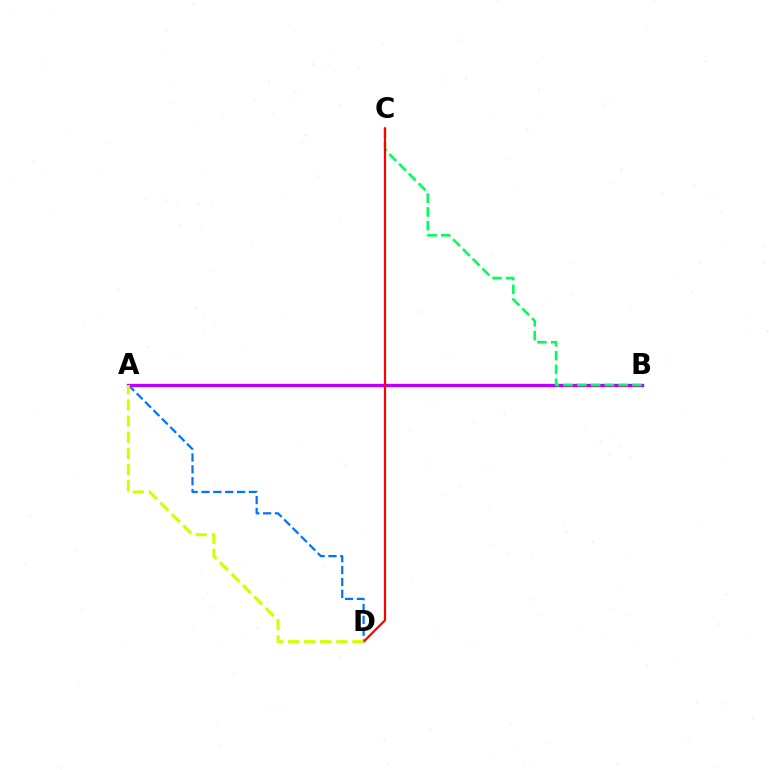{('A', 'D'): [{'color': '#0074ff', 'line_style': 'dashed', 'thickness': 1.61}, {'color': '#d1ff00', 'line_style': 'dashed', 'thickness': 2.19}], ('A', 'B'): [{'color': '#b900ff', 'line_style': 'solid', 'thickness': 2.38}], ('B', 'C'): [{'color': '#00ff5c', 'line_style': 'dashed', 'thickness': 1.87}], ('C', 'D'): [{'color': '#ff0000', 'line_style': 'solid', 'thickness': 1.58}]}